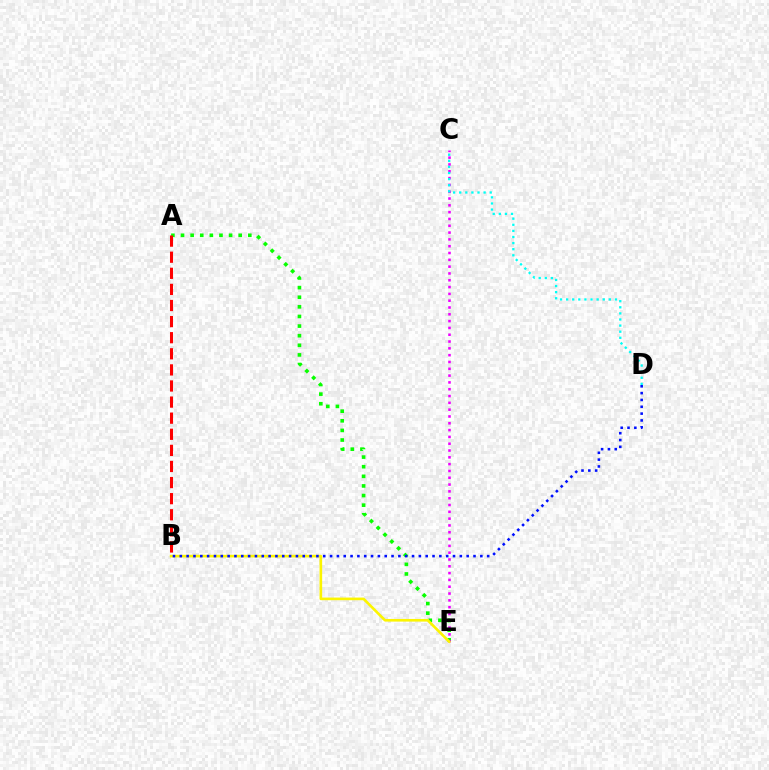{('A', 'E'): [{'color': '#08ff00', 'line_style': 'dotted', 'thickness': 2.61}], ('A', 'B'): [{'color': '#ff0000', 'line_style': 'dashed', 'thickness': 2.19}], ('C', 'E'): [{'color': '#ee00ff', 'line_style': 'dotted', 'thickness': 1.85}], ('C', 'D'): [{'color': '#00fff6', 'line_style': 'dotted', 'thickness': 1.66}], ('B', 'E'): [{'color': '#fcf500', 'line_style': 'solid', 'thickness': 1.9}], ('B', 'D'): [{'color': '#0010ff', 'line_style': 'dotted', 'thickness': 1.86}]}